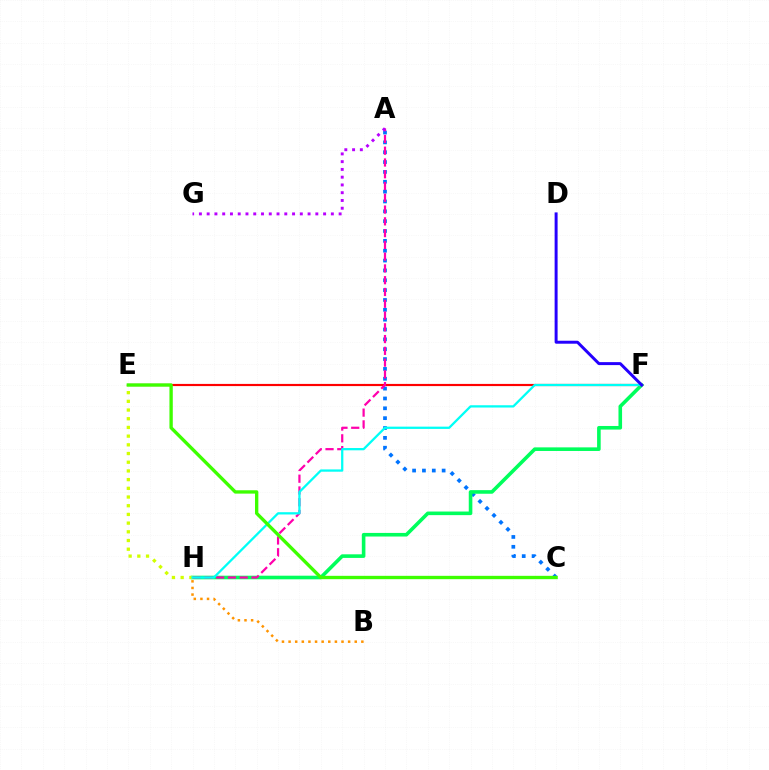{('A', 'C'): [{'color': '#0074ff', 'line_style': 'dotted', 'thickness': 2.68}], ('B', 'H'): [{'color': '#ff9400', 'line_style': 'dotted', 'thickness': 1.8}], ('F', 'H'): [{'color': '#00ff5c', 'line_style': 'solid', 'thickness': 2.59}, {'color': '#00fff6', 'line_style': 'solid', 'thickness': 1.64}], ('E', 'F'): [{'color': '#ff0000', 'line_style': 'solid', 'thickness': 1.56}], ('A', 'H'): [{'color': '#ff00ac', 'line_style': 'dashed', 'thickness': 1.6}], ('E', 'H'): [{'color': '#d1ff00', 'line_style': 'dotted', 'thickness': 2.36}], ('A', 'G'): [{'color': '#b900ff', 'line_style': 'dotted', 'thickness': 2.11}], ('D', 'F'): [{'color': '#2500ff', 'line_style': 'solid', 'thickness': 2.14}], ('C', 'E'): [{'color': '#3dff00', 'line_style': 'solid', 'thickness': 2.41}]}